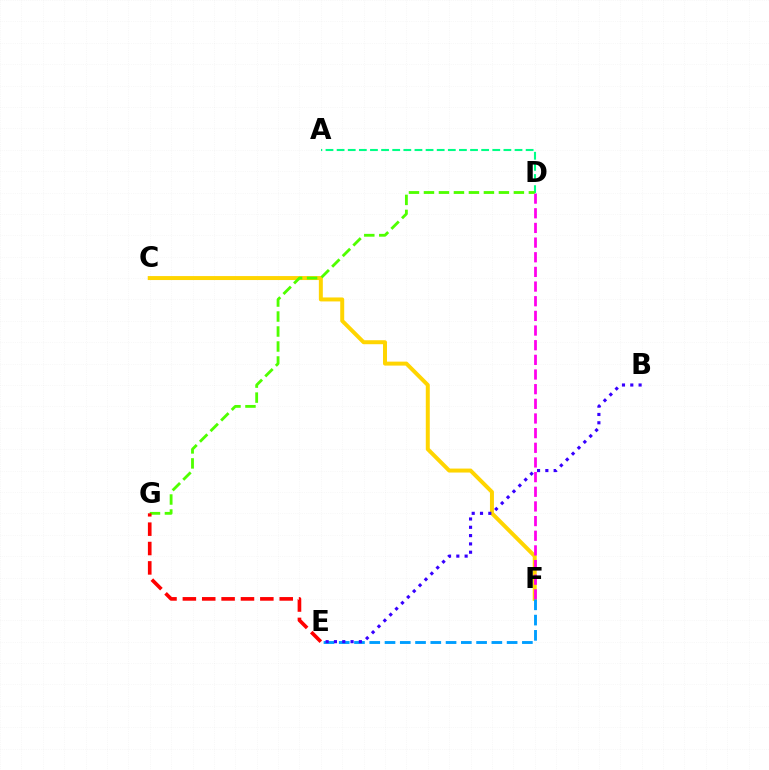{('A', 'D'): [{'color': '#00ff86', 'line_style': 'dashed', 'thickness': 1.51}], ('C', 'F'): [{'color': '#ffd500', 'line_style': 'solid', 'thickness': 2.86}], ('D', 'F'): [{'color': '#ff00ed', 'line_style': 'dashed', 'thickness': 1.99}], ('D', 'G'): [{'color': '#4fff00', 'line_style': 'dashed', 'thickness': 2.04}], ('E', 'F'): [{'color': '#009eff', 'line_style': 'dashed', 'thickness': 2.07}], ('B', 'E'): [{'color': '#3700ff', 'line_style': 'dotted', 'thickness': 2.26}], ('E', 'G'): [{'color': '#ff0000', 'line_style': 'dashed', 'thickness': 2.63}]}